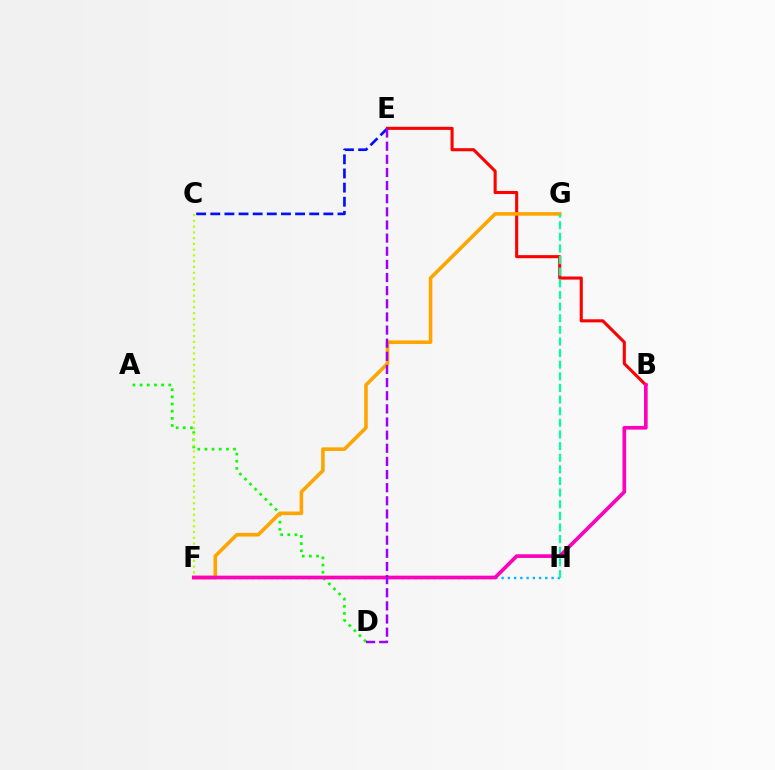{('A', 'D'): [{'color': '#08ff00', 'line_style': 'dotted', 'thickness': 1.95}], ('C', 'E'): [{'color': '#0010ff', 'line_style': 'dashed', 'thickness': 1.92}], ('B', 'E'): [{'color': '#ff0000', 'line_style': 'solid', 'thickness': 2.22}], ('F', 'H'): [{'color': '#00b5ff', 'line_style': 'dotted', 'thickness': 1.7}], ('C', 'F'): [{'color': '#b3ff00', 'line_style': 'dotted', 'thickness': 1.57}], ('F', 'G'): [{'color': '#ffa500', 'line_style': 'solid', 'thickness': 2.59}], ('G', 'H'): [{'color': '#00ff9d', 'line_style': 'dashed', 'thickness': 1.58}], ('B', 'F'): [{'color': '#ff00bd', 'line_style': 'solid', 'thickness': 2.65}], ('D', 'E'): [{'color': '#9b00ff', 'line_style': 'dashed', 'thickness': 1.78}]}